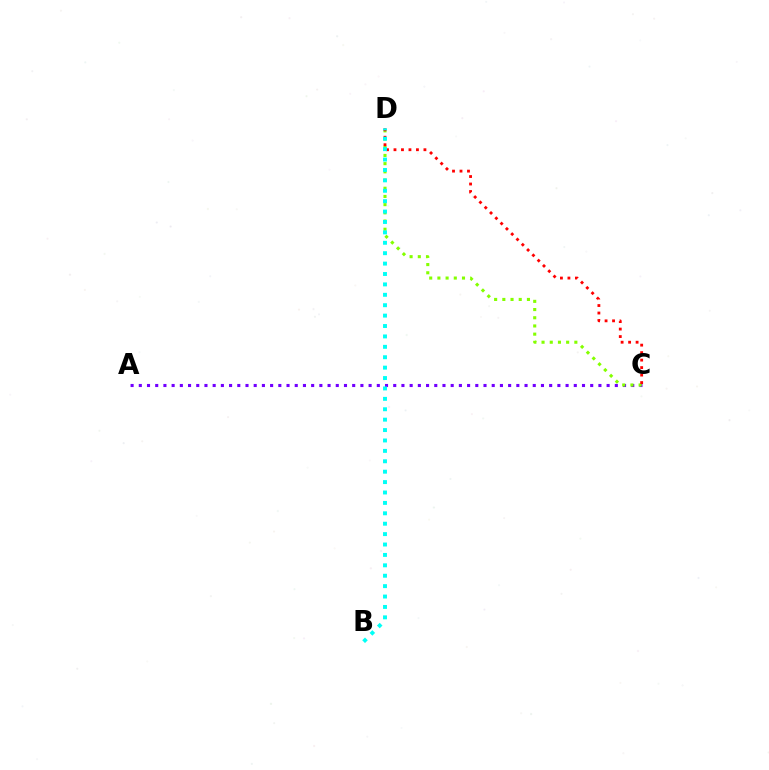{('A', 'C'): [{'color': '#7200ff', 'line_style': 'dotted', 'thickness': 2.23}], ('C', 'D'): [{'color': '#84ff00', 'line_style': 'dotted', 'thickness': 2.23}, {'color': '#ff0000', 'line_style': 'dotted', 'thickness': 2.03}], ('B', 'D'): [{'color': '#00fff6', 'line_style': 'dotted', 'thickness': 2.83}]}